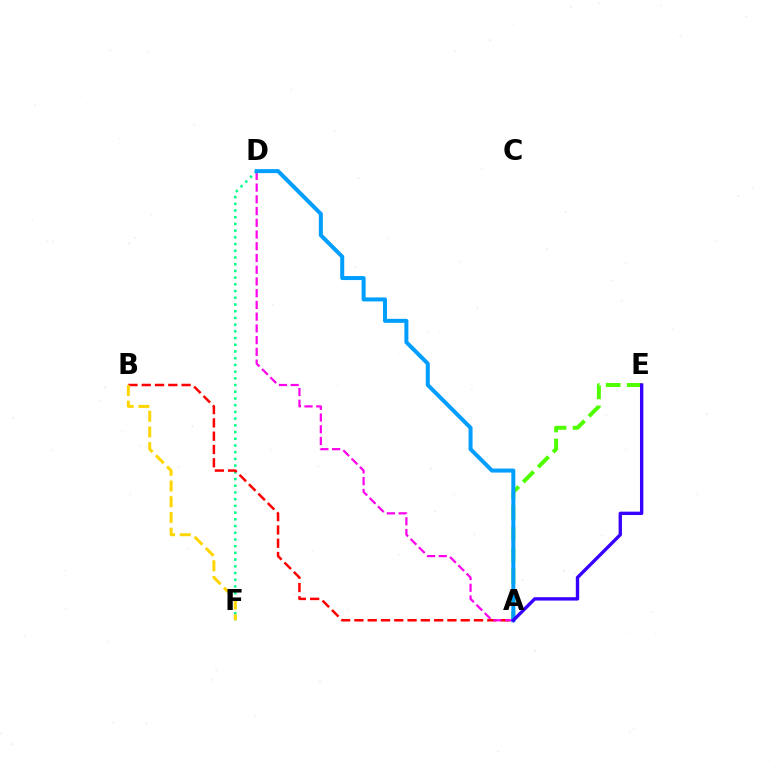{('D', 'F'): [{'color': '#00ff86', 'line_style': 'dotted', 'thickness': 1.82}], ('A', 'B'): [{'color': '#ff0000', 'line_style': 'dashed', 'thickness': 1.8}], ('A', 'E'): [{'color': '#4fff00', 'line_style': 'dashed', 'thickness': 2.87}, {'color': '#3700ff', 'line_style': 'solid', 'thickness': 2.42}], ('A', 'D'): [{'color': '#ff00ed', 'line_style': 'dashed', 'thickness': 1.59}, {'color': '#009eff', 'line_style': 'solid', 'thickness': 2.88}], ('B', 'F'): [{'color': '#ffd500', 'line_style': 'dashed', 'thickness': 2.14}]}